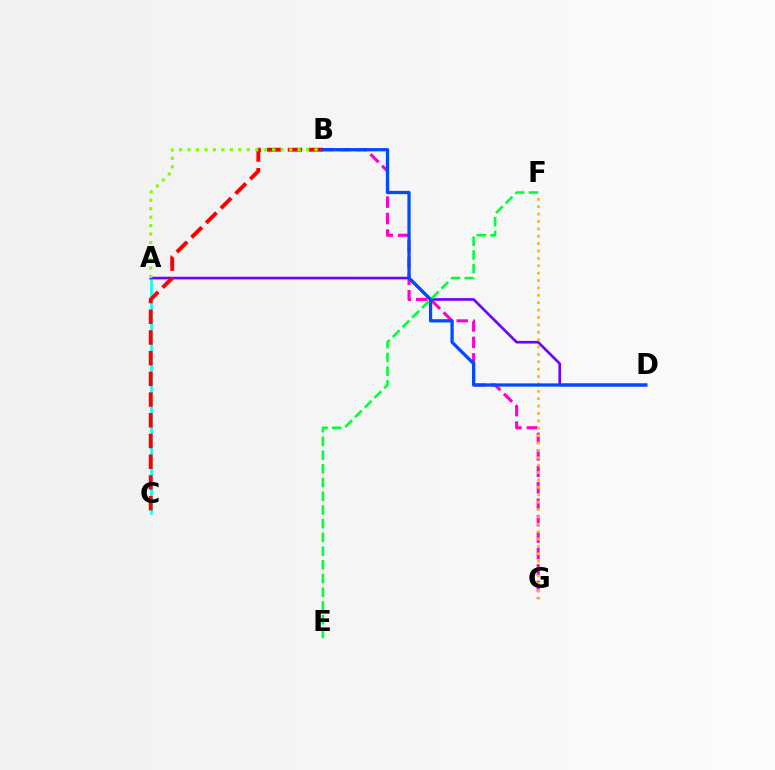{('A', 'C'): [{'color': '#00fff6', 'line_style': 'solid', 'thickness': 1.85}], ('B', 'G'): [{'color': '#ff00cf', 'line_style': 'dashed', 'thickness': 2.23}], ('A', 'D'): [{'color': '#7200ff', 'line_style': 'solid', 'thickness': 1.9}], ('B', 'C'): [{'color': '#ff0000', 'line_style': 'dashed', 'thickness': 2.81}], ('F', 'G'): [{'color': '#ffbd00', 'line_style': 'dotted', 'thickness': 2.01}], ('A', 'B'): [{'color': '#84ff00', 'line_style': 'dotted', 'thickness': 2.3}], ('B', 'D'): [{'color': '#004bff', 'line_style': 'solid', 'thickness': 2.35}], ('E', 'F'): [{'color': '#00ff39', 'line_style': 'dashed', 'thickness': 1.86}]}